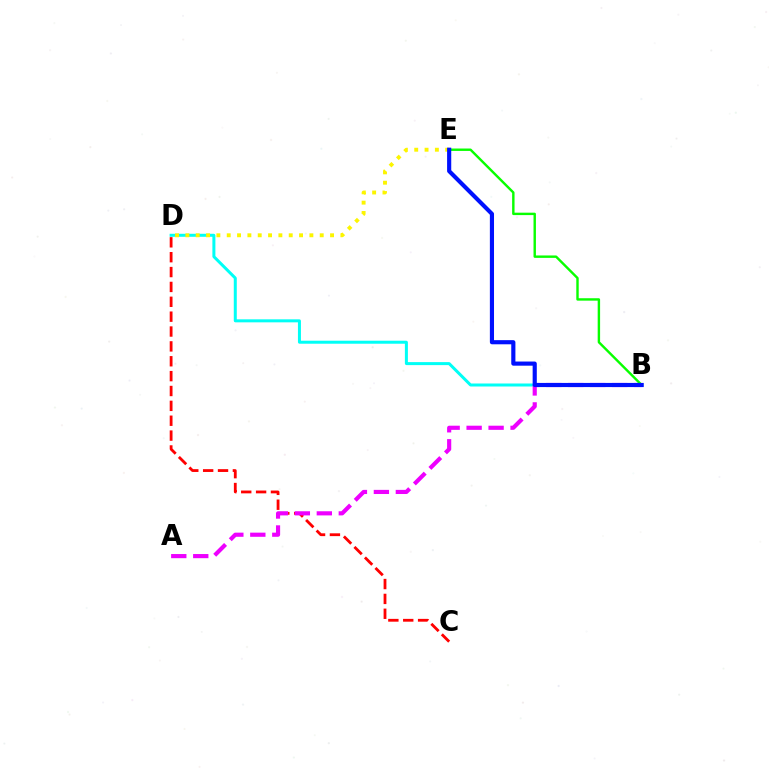{('C', 'D'): [{'color': '#ff0000', 'line_style': 'dashed', 'thickness': 2.02}], ('B', 'D'): [{'color': '#00fff6', 'line_style': 'solid', 'thickness': 2.16}], ('A', 'B'): [{'color': '#ee00ff', 'line_style': 'dashed', 'thickness': 2.99}], ('D', 'E'): [{'color': '#fcf500', 'line_style': 'dotted', 'thickness': 2.81}], ('B', 'E'): [{'color': '#08ff00', 'line_style': 'solid', 'thickness': 1.74}, {'color': '#0010ff', 'line_style': 'solid', 'thickness': 2.98}]}